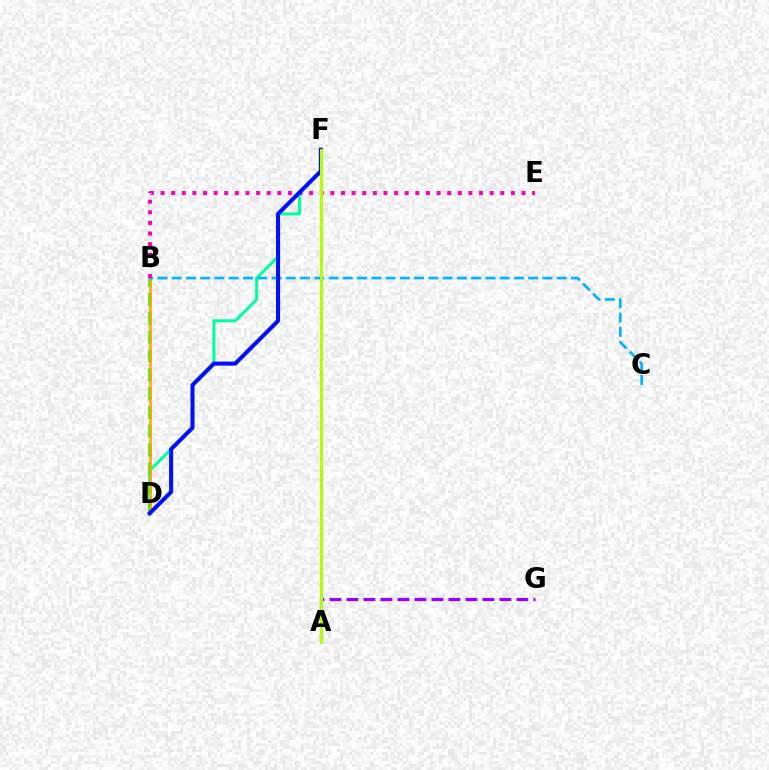{('D', 'F'): [{'color': '#00ff9d', 'line_style': 'solid', 'thickness': 2.19}, {'color': '#0010ff', 'line_style': 'solid', 'thickness': 2.92}], ('B', 'D'): [{'color': '#08ff00', 'line_style': 'dashed', 'thickness': 2.56}, {'color': '#ffa500', 'line_style': 'solid', 'thickness': 1.81}], ('A', 'G'): [{'color': '#9b00ff', 'line_style': 'dashed', 'thickness': 2.31}], ('B', 'C'): [{'color': '#00b5ff', 'line_style': 'dashed', 'thickness': 1.94}], ('A', 'F'): [{'color': '#ff0000', 'line_style': 'dotted', 'thickness': 1.51}, {'color': '#b3ff00', 'line_style': 'solid', 'thickness': 2.15}], ('B', 'E'): [{'color': '#ff00bd', 'line_style': 'dotted', 'thickness': 2.88}]}